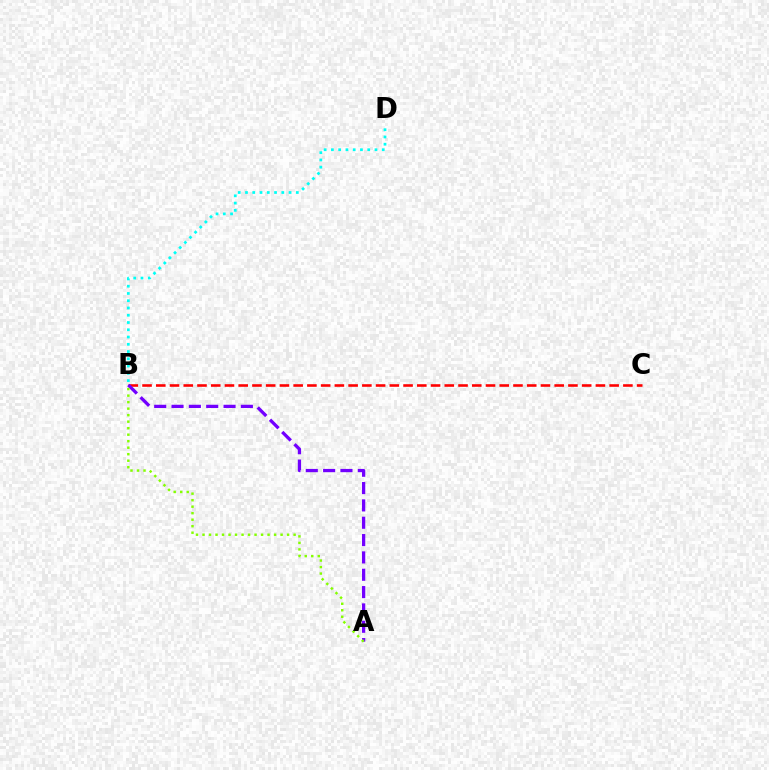{('B', 'D'): [{'color': '#00fff6', 'line_style': 'dotted', 'thickness': 1.97}], ('B', 'C'): [{'color': '#ff0000', 'line_style': 'dashed', 'thickness': 1.87}], ('A', 'B'): [{'color': '#7200ff', 'line_style': 'dashed', 'thickness': 2.36}, {'color': '#84ff00', 'line_style': 'dotted', 'thickness': 1.77}]}